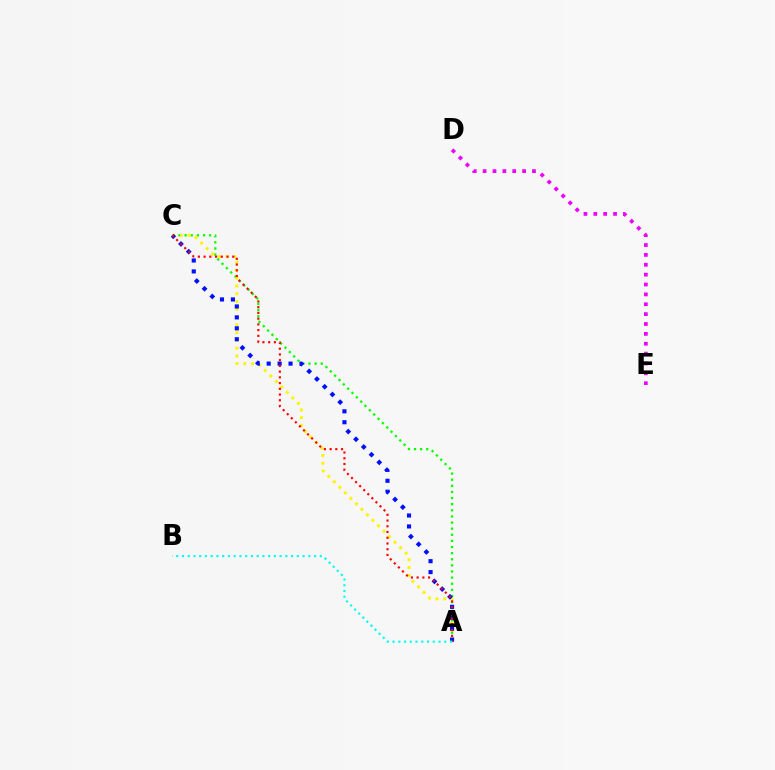{('A', 'C'): [{'color': '#08ff00', 'line_style': 'dotted', 'thickness': 1.66}, {'color': '#fcf500', 'line_style': 'dotted', 'thickness': 2.11}, {'color': '#0010ff', 'line_style': 'dotted', 'thickness': 2.97}, {'color': '#ff0000', 'line_style': 'dotted', 'thickness': 1.56}], ('D', 'E'): [{'color': '#ee00ff', 'line_style': 'dotted', 'thickness': 2.68}], ('A', 'B'): [{'color': '#00fff6', 'line_style': 'dotted', 'thickness': 1.56}]}